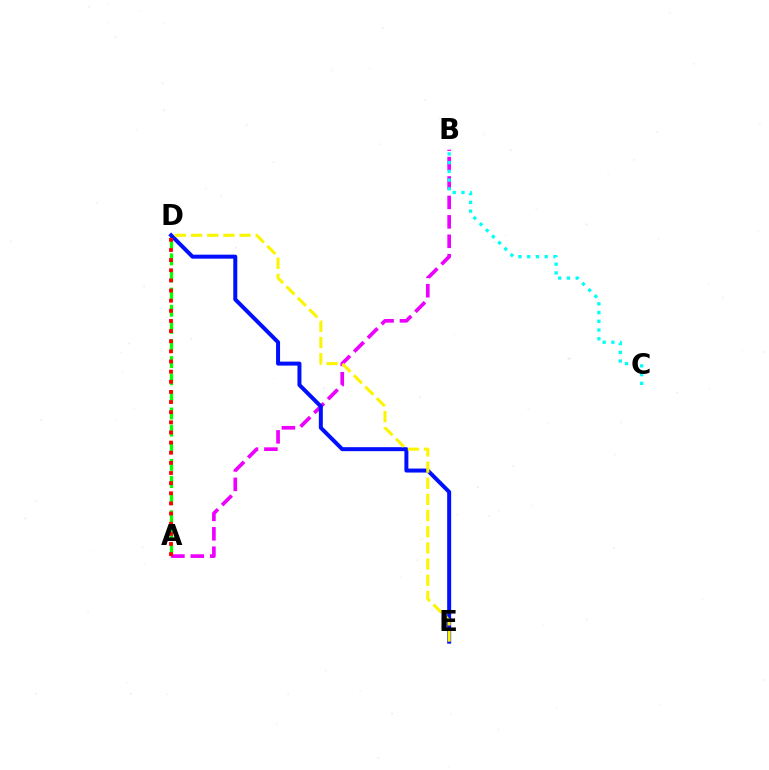{('A', 'D'): [{'color': '#08ff00', 'line_style': 'dashed', 'thickness': 2.33}, {'color': '#ff0000', 'line_style': 'dotted', 'thickness': 2.75}], ('A', 'B'): [{'color': '#ee00ff', 'line_style': 'dashed', 'thickness': 2.64}], ('B', 'C'): [{'color': '#00fff6', 'line_style': 'dotted', 'thickness': 2.37}], ('D', 'E'): [{'color': '#0010ff', 'line_style': 'solid', 'thickness': 2.87}, {'color': '#fcf500', 'line_style': 'dashed', 'thickness': 2.2}]}